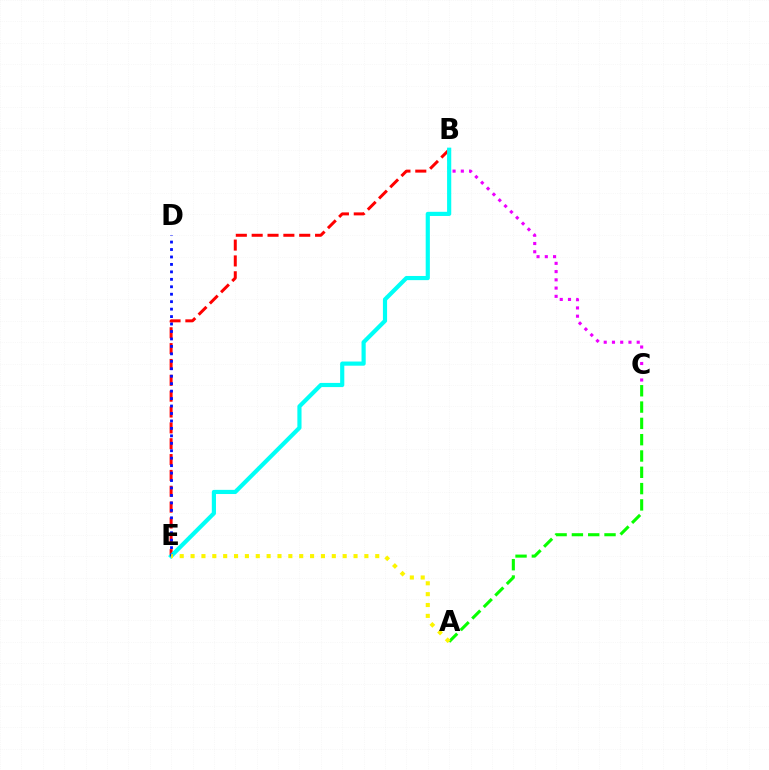{('B', 'E'): [{'color': '#ff0000', 'line_style': 'dashed', 'thickness': 2.15}, {'color': '#00fff6', 'line_style': 'solid', 'thickness': 3.0}], ('B', 'C'): [{'color': '#ee00ff', 'line_style': 'dotted', 'thickness': 2.24}], ('D', 'E'): [{'color': '#0010ff', 'line_style': 'dotted', 'thickness': 2.03}], ('A', 'C'): [{'color': '#08ff00', 'line_style': 'dashed', 'thickness': 2.22}], ('A', 'E'): [{'color': '#fcf500', 'line_style': 'dotted', 'thickness': 2.95}]}